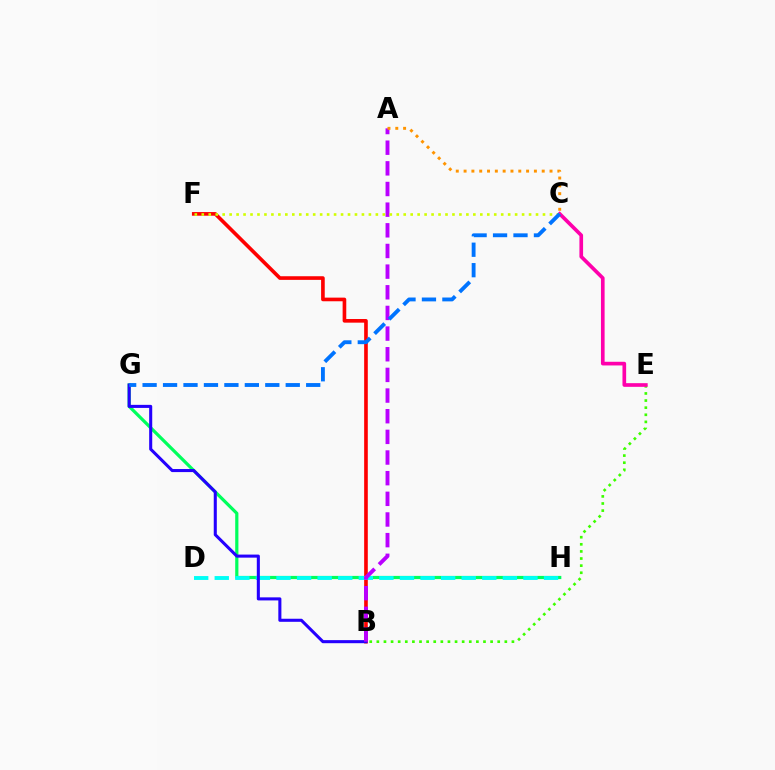{('B', 'E'): [{'color': '#3dff00', 'line_style': 'dotted', 'thickness': 1.93}], ('G', 'H'): [{'color': '#00ff5c', 'line_style': 'solid', 'thickness': 2.31}], ('B', 'F'): [{'color': '#ff0000', 'line_style': 'solid', 'thickness': 2.62}], ('C', 'E'): [{'color': '#ff00ac', 'line_style': 'solid', 'thickness': 2.64}], ('D', 'H'): [{'color': '#00fff6', 'line_style': 'dashed', 'thickness': 2.8}], ('B', 'G'): [{'color': '#2500ff', 'line_style': 'solid', 'thickness': 2.21}], ('A', 'B'): [{'color': '#b900ff', 'line_style': 'dashed', 'thickness': 2.81}], ('A', 'C'): [{'color': '#ff9400', 'line_style': 'dotted', 'thickness': 2.12}], ('C', 'F'): [{'color': '#d1ff00', 'line_style': 'dotted', 'thickness': 1.89}], ('C', 'G'): [{'color': '#0074ff', 'line_style': 'dashed', 'thickness': 2.78}]}